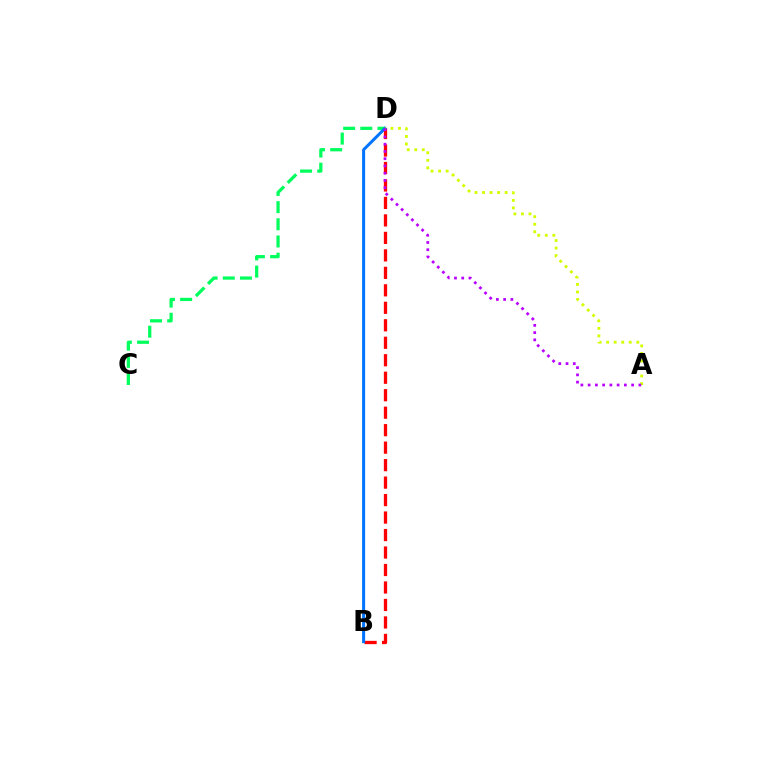{('B', 'D'): [{'color': '#ff0000', 'line_style': 'dashed', 'thickness': 2.37}, {'color': '#0074ff', 'line_style': 'solid', 'thickness': 2.17}], ('C', 'D'): [{'color': '#00ff5c', 'line_style': 'dashed', 'thickness': 2.33}], ('A', 'D'): [{'color': '#d1ff00', 'line_style': 'dotted', 'thickness': 2.05}, {'color': '#b900ff', 'line_style': 'dotted', 'thickness': 1.97}]}